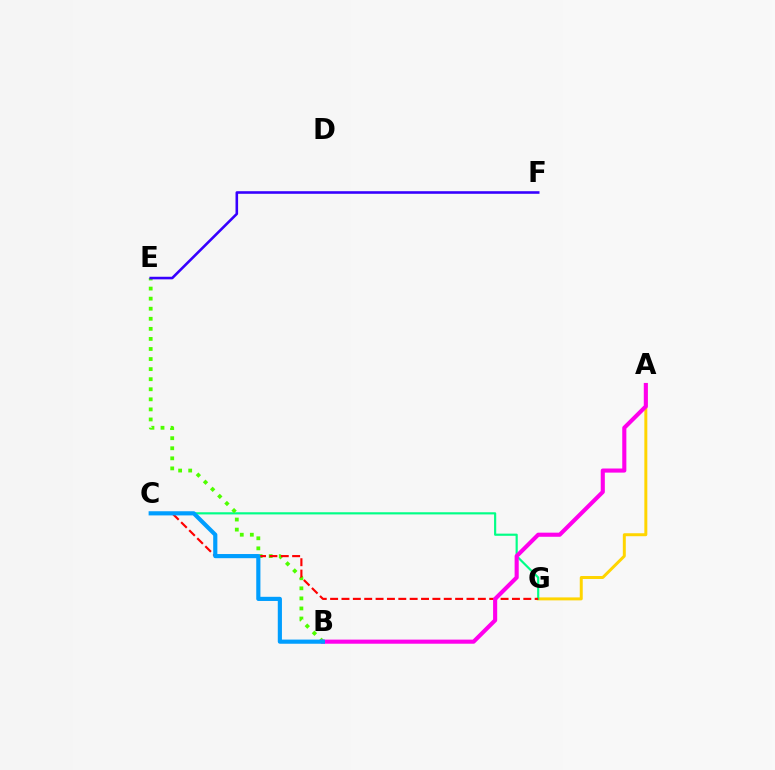{('A', 'G'): [{'color': '#ffd500', 'line_style': 'solid', 'thickness': 2.14}], ('C', 'G'): [{'color': '#00ff86', 'line_style': 'solid', 'thickness': 1.56}, {'color': '#ff0000', 'line_style': 'dashed', 'thickness': 1.54}], ('B', 'E'): [{'color': '#4fff00', 'line_style': 'dotted', 'thickness': 2.73}], ('E', 'F'): [{'color': '#3700ff', 'line_style': 'solid', 'thickness': 1.86}], ('A', 'B'): [{'color': '#ff00ed', 'line_style': 'solid', 'thickness': 2.96}], ('B', 'C'): [{'color': '#009eff', 'line_style': 'solid', 'thickness': 2.99}]}